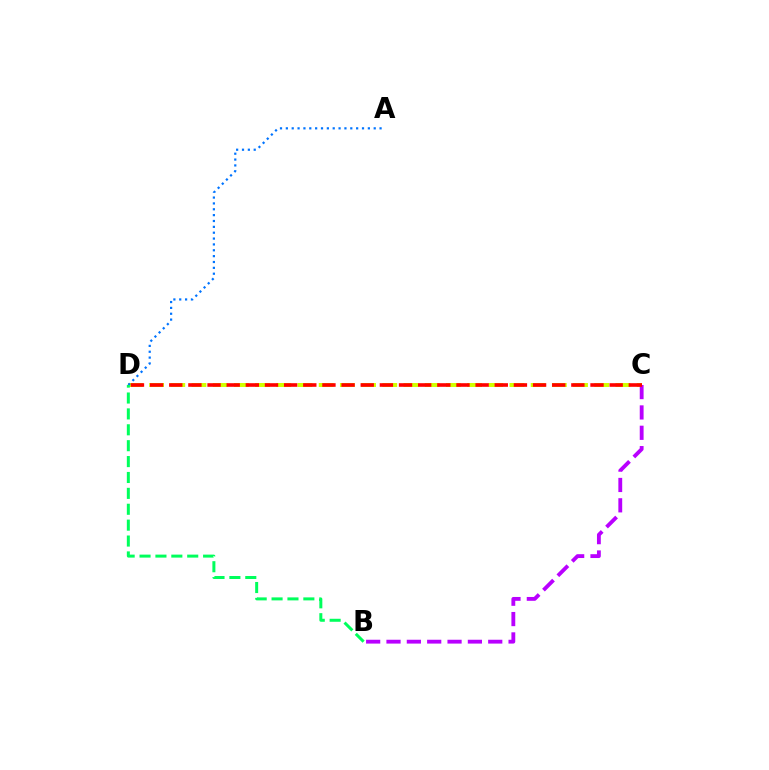{('C', 'D'): [{'color': '#d1ff00', 'line_style': 'dashed', 'thickness': 2.88}, {'color': '#ff0000', 'line_style': 'dashed', 'thickness': 2.6}], ('A', 'D'): [{'color': '#0074ff', 'line_style': 'dotted', 'thickness': 1.59}], ('B', 'C'): [{'color': '#b900ff', 'line_style': 'dashed', 'thickness': 2.76}], ('B', 'D'): [{'color': '#00ff5c', 'line_style': 'dashed', 'thickness': 2.16}]}